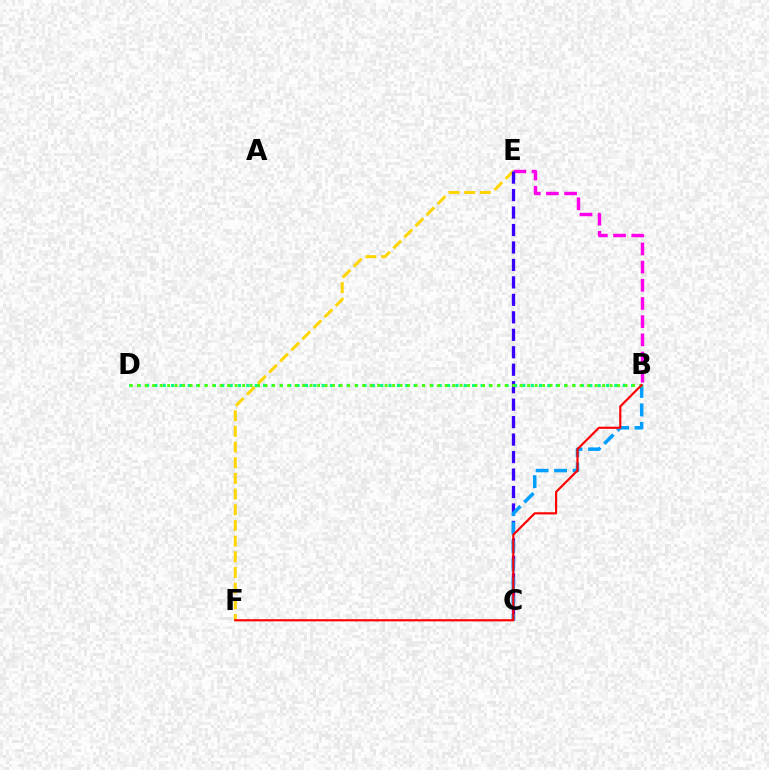{('B', 'E'): [{'color': '#ff00ed', 'line_style': 'dashed', 'thickness': 2.47}], ('E', 'F'): [{'color': '#ffd500', 'line_style': 'dashed', 'thickness': 2.13}], ('C', 'E'): [{'color': '#3700ff', 'line_style': 'dashed', 'thickness': 2.37}], ('B', 'C'): [{'color': '#009eff', 'line_style': 'dashed', 'thickness': 2.51}], ('B', 'D'): [{'color': '#00ff86', 'line_style': 'dotted', 'thickness': 2.27}, {'color': '#4fff00', 'line_style': 'dotted', 'thickness': 2.04}], ('B', 'F'): [{'color': '#ff0000', 'line_style': 'solid', 'thickness': 1.55}]}